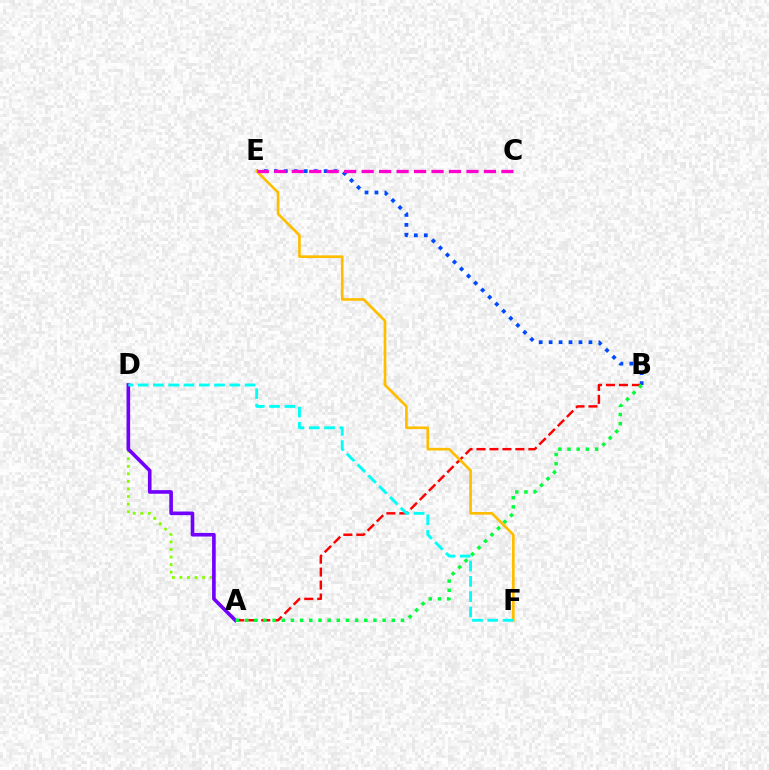{('A', 'D'): [{'color': '#84ff00', 'line_style': 'dotted', 'thickness': 2.05}, {'color': '#7200ff', 'line_style': 'solid', 'thickness': 2.61}], ('B', 'E'): [{'color': '#004bff', 'line_style': 'dotted', 'thickness': 2.7}], ('A', 'B'): [{'color': '#ff0000', 'line_style': 'dashed', 'thickness': 1.76}, {'color': '#00ff39', 'line_style': 'dotted', 'thickness': 2.49}], ('E', 'F'): [{'color': '#ffbd00', 'line_style': 'solid', 'thickness': 1.92}], ('D', 'F'): [{'color': '#00fff6', 'line_style': 'dashed', 'thickness': 2.08}], ('C', 'E'): [{'color': '#ff00cf', 'line_style': 'dashed', 'thickness': 2.37}]}